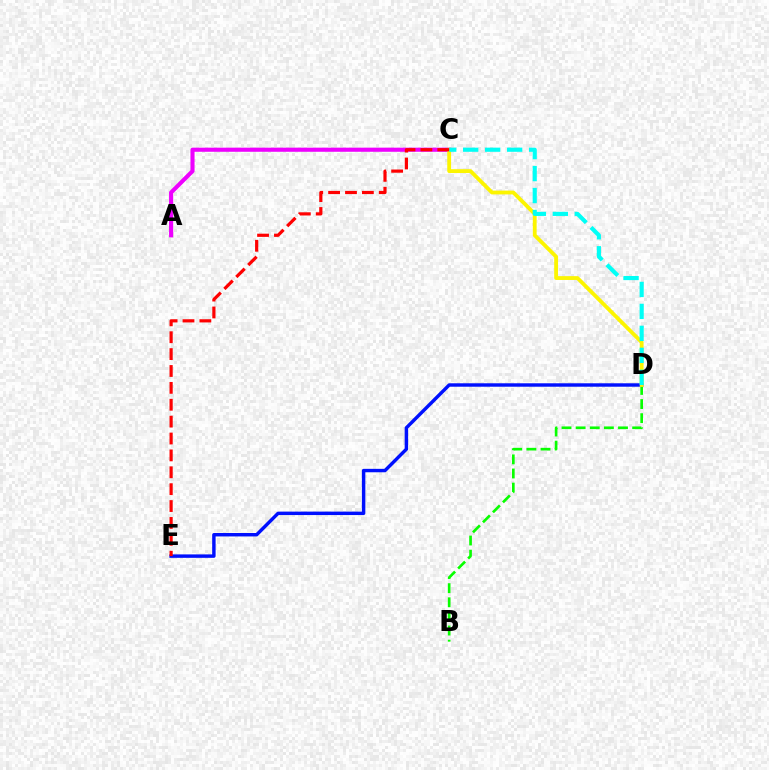{('A', 'C'): [{'color': '#ee00ff', 'line_style': 'solid', 'thickness': 2.96}], ('B', 'D'): [{'color': '#08ff00', 'line_style': 'dashed', 'thickness': 1.92}], ('D', 'E'): [{'color': '#0010ff', 'line_style': 'solid', 'thickness': 2.47}], ('C', 'D'): [{'color': '#fcf500', 'line_style': 'solid', 'thickness': 2.76}, {'color': '#00fff6', 'line_style': 'dashed', 'thickness': 2.98}], ('C', 'E'): [{'color': '#ff0000', 'line_style': 'dashed', 'thickness': 2.29}]}